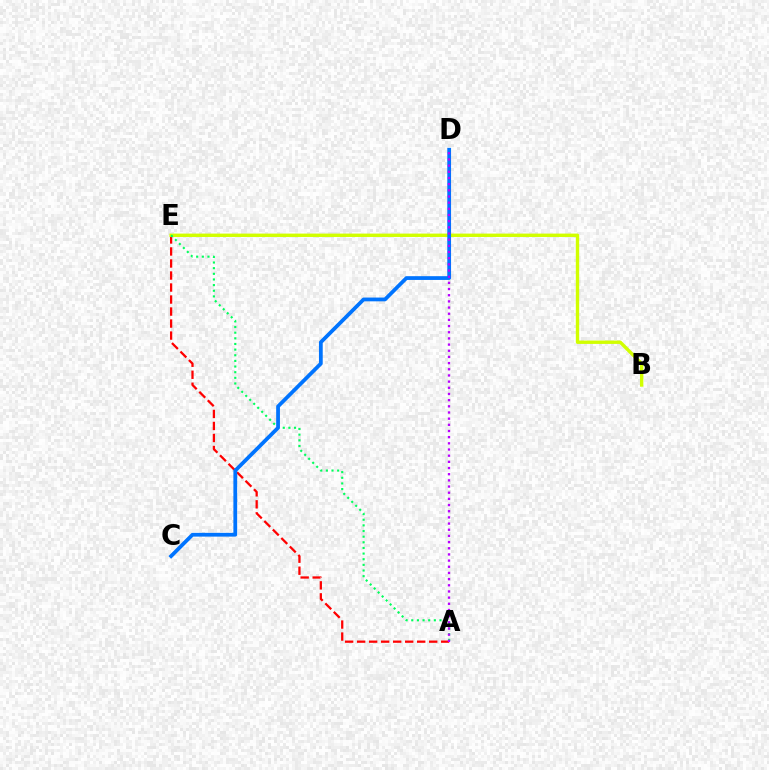{('A', 'E'): [{'color': '#ff0000', 'line_style': 'dashed', 'thickness': 1.63}, {'color': '#00ff5c', 'line_style': 'dotted', 'thickness': 1.53}], ('B', 'E'): [{'color': '#d1ff00', 'line_style': 'solid', 'thickness': 2.44}], ('C', 'D'): [{'color': '#0074ff', 'line_style': 'solid', 'thickness': 2.72}], ('A', 'D'): [{'color': '#b900ff', 'line_style': 'dotted', 'thickness': 1.68}]}